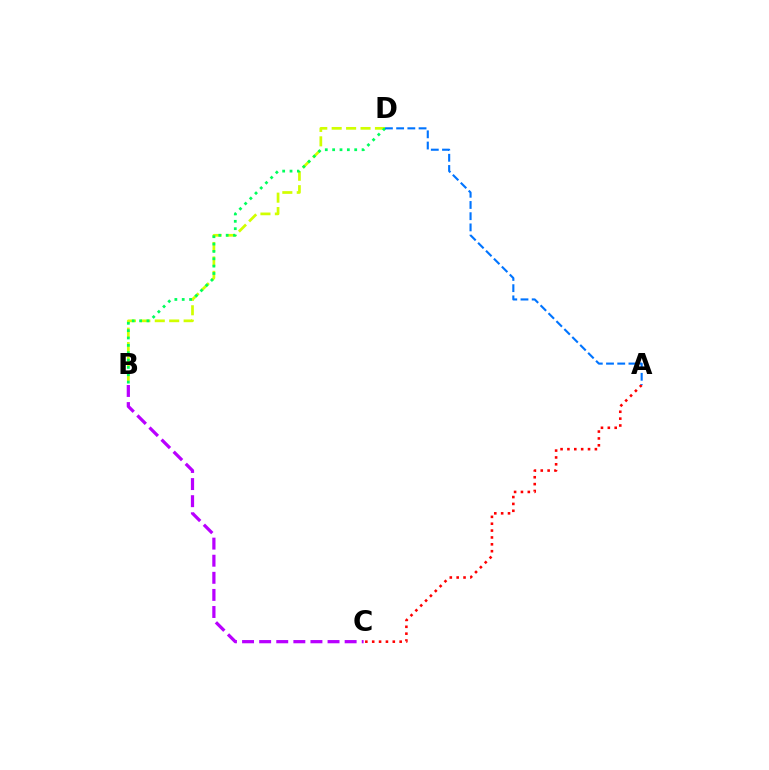{('B', 'D'): [{'color': '#d1ff00', 'line_style': 'dashed', 'thickness': 1.96}, {'color': '#00ff5c', 'line_style': 'dotted', 'thickness': 2.0}], ('A', 'C'): [{'color': '#ff0000', 'line_style': 'dotted', 'thickness': 1.87}], ('A', 'D'): [{'color': '#0074ff', 'line_style': 'dashed', 'thickness': 1.52}], ('B', 'C'): [{'color': '#b900ff', 'line_style': 'dashed', 'thickness': 2.32}]}